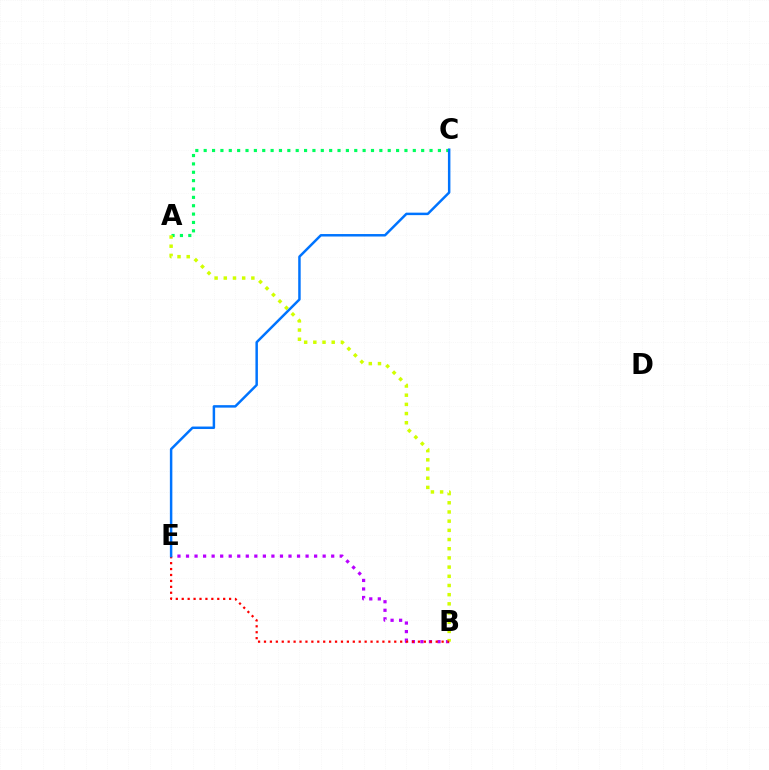{('B', 'E'): [{'color': '#b900ff', 'line_style': 'dotted', 'thickness': 2.32}, {'color': '#ff0000', 'line_style': 'dotted', 'thickness': 1.61}], ('A', 'C'): [{'color': '#00ff5c', 'line_style': 'dotted', 'thickness': 2.27}], ('A', 'B'): [{'color': '#d1ff00', 'line_style': 'dotted', 'thickness': 2.5}], ('C', 'E'): [{'color': '#0074ff', 'line_style': 'solid', 'thickness': 1.78}]}